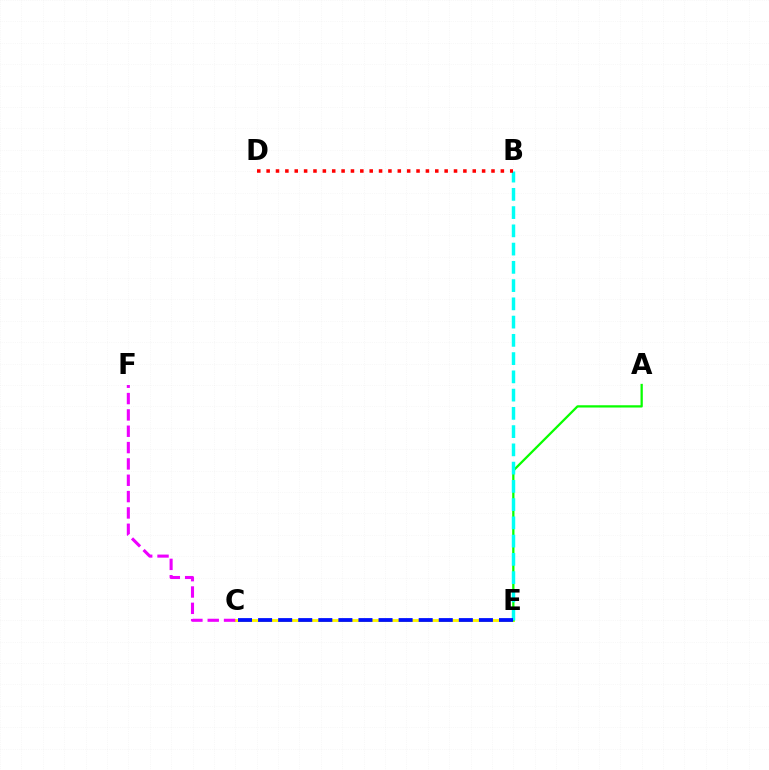{('C', 'E'): [{'color': '#fcf500', 'line_style': 'solid', 'thickness': 2.07}, {'color': '#0010ff', 'line_style': 'dashed', 'thickness': 2.73}], ('A', 'E'): [{'color': '#08ff00', 'line_style': 'solid', 'thickness': 1.64}], ('C', 'F'): [{'color': '#ee00ff', 'line_style': 'dashed', 'thickness': 2.22}], ('B', 'E'): [{'color': '#00fff6', 'line_style': 'dashed', 'thickness': 2.48}], ('B', 'D'): [{'color': '#ff0000', 'line_style': 'dotted', 'thickness': 2.55}]}